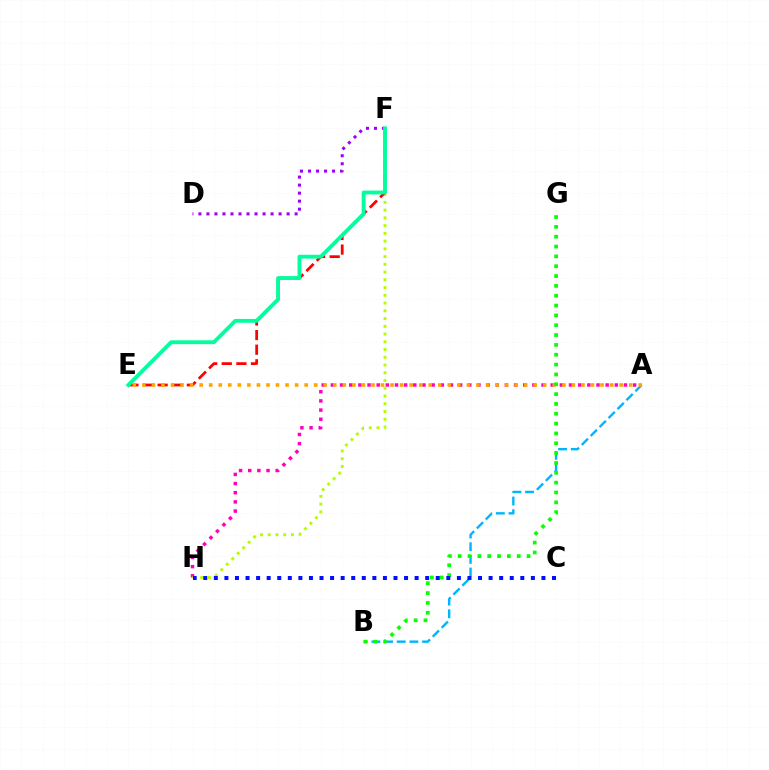{('A', 'H'): [{'color': '#ff00bd', 'line_style': 'dotted', 'thickness': 2.49}], ('A', 'B'): [{'color': '#00b5ff', 'line_style': 'dashed', 'thickness': 1.72}], ('F', 'H'): [{'color': '#b3ff00', 'line_style': 'dotted', 'thickness': 2.1}], ('E', 'F'): [{'color': '#ff0000', 'line_style': 'dashed', 'thickness': 1.98}, {'color': '#00ff9d', 'line_style': 'solid', 'thickness': 2.76}], ('A', 'E'): [{'color': '#ffa500', 'line_style': 'dotted', 'thickness': 2.59}], ('D', 'F'): [{'color': '#9b00ff', 'line_style': 'dotted', 'thickness': 2.18}], ('B', 'G'): [{'color': '#08ff00', 'line_style': 'dotted', 'thickness': 2.67}], ('C', 'H'): [{'color': '#0010ff', 'line_style': 'dotted', 'thickness': 2.87}]}